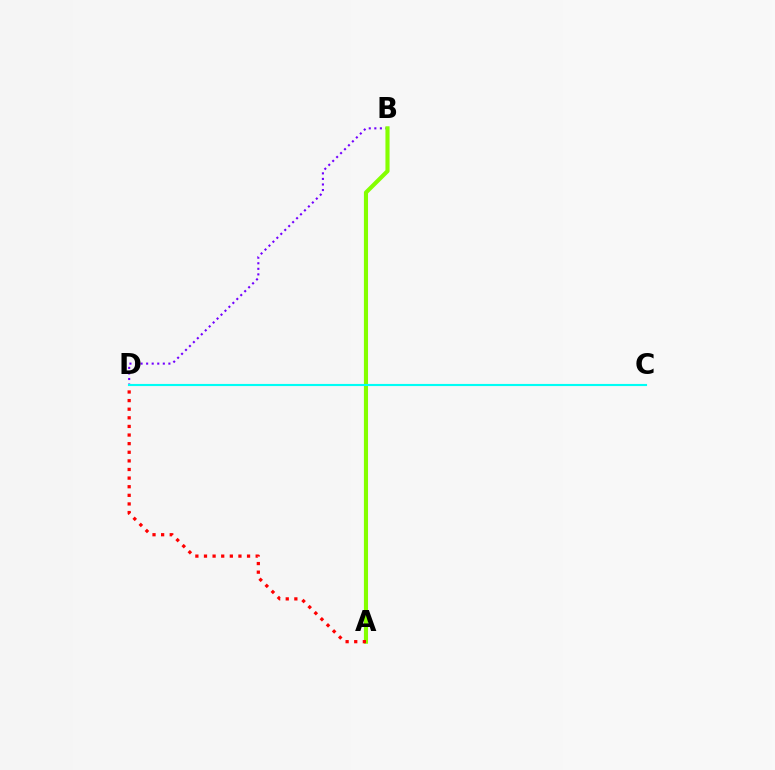{('B', 'D'): [{'color': '#7200ff', 'line_style': 'dotted', 'thickness': 1.51}], ('A', 'B'): [{'color': '#84ff00', 'line_style': 'solid', 'thickness': 2.96}], ('C', 'D'): [{'color': '#00fff6', 'line_style': 'solid', 'thickness': 1.53}], ('A', 'D'): [{'color': '#ff0000', 'line_style': 'dotted', 'thickness': 2.34}]}